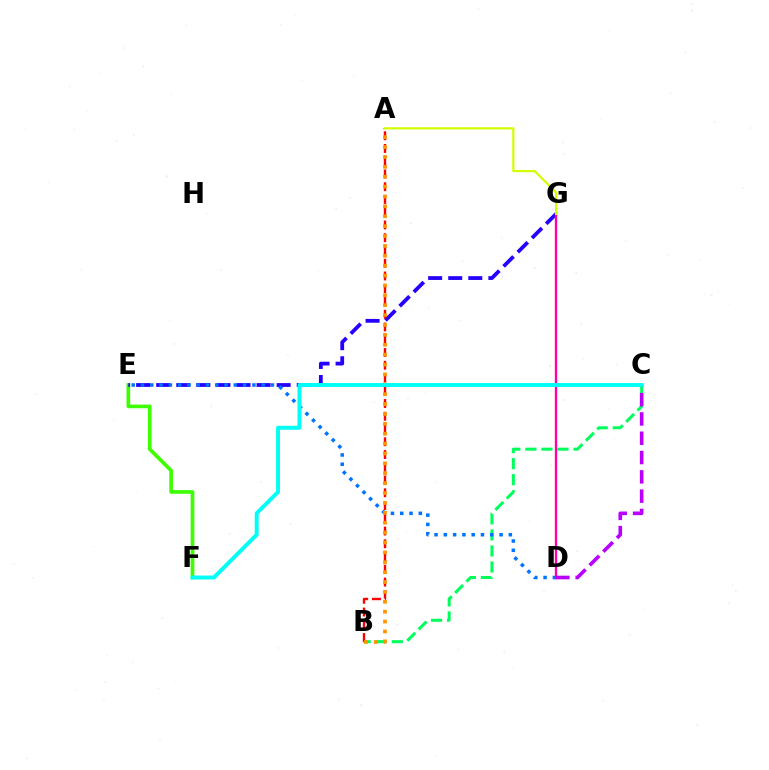{('E', 'F'): [{'color': '#3dff00', 'line_style': 'solid', 'thickness': 2.64}], ('B', 'C'): [{'color': '#00ff5c', 'line_style': 'dashed', 'thickness': 2.18}], ('E', 'G'): [{'color': '#2500ff', 'line_style': 'dashed', 'thickness': 2.73}], ('D', 'E'): [{'color': '#0074ff', 'line_style': 'dotted', 'thickness': 2.52}], ('D', 'G'): [{'color': '#ff00ac', 'line_style': 'solid', 'thickness': 1.69}], ('A', 'B'): [{'color': '#ff0000', 'line_style': 'dashed', 'thickness': 1.73}, {'color': '#ff9400', 'line_style': 'dotted', 'thickness': 2.69}], ('C', 'D'): [{'color': '#b900ff', 'line_style': 'dashed', 'thickness': 2.62}], ('C', 'F'): [{'color': '#00fff6', 'line_style': 'solid', 'thickness': 2.83}], ('A', 'G'): [{'color': '#d1ff00', 'line_style': 'solid', 'thickness': 1.59}]}